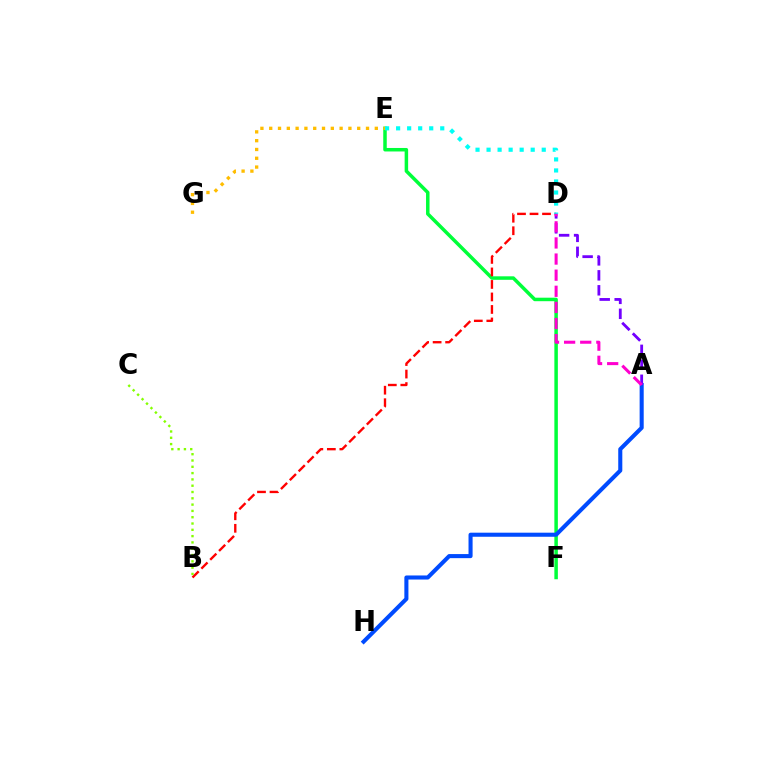{('E', 'F'): [{'color': '#00ff39', 'line_style': 'solid', 'thickness': 2.52}], ('B', 'D'): [{'color': '#ff0000', 'line_style': 'dashed', 'thickness': 1.7}], ('E', 'G'): [{'color': '#ffbd00', 'line_style': 'dotted', 'thickness': 2.39}], ('A', 'H'): [{'color': '#004bff', 'line_style': 'solid', 'thickness': 2.93}], ('B', 'C'): [{'color': '#84ff00', 'line_style': 'dotted', 'thickness': 1.71}], ('D', 'E'): [{'color': '#00fff6', 'line_style': 'dotted', 'thickness': 3.0}], ('A', 'D'): [{'color': '#7200ff', 'line_style': 'dashed', 'thickness': 2.03}, {'color': '#ff00cf', 'line_style': 'dashed', 'thickness': 2.19}]}